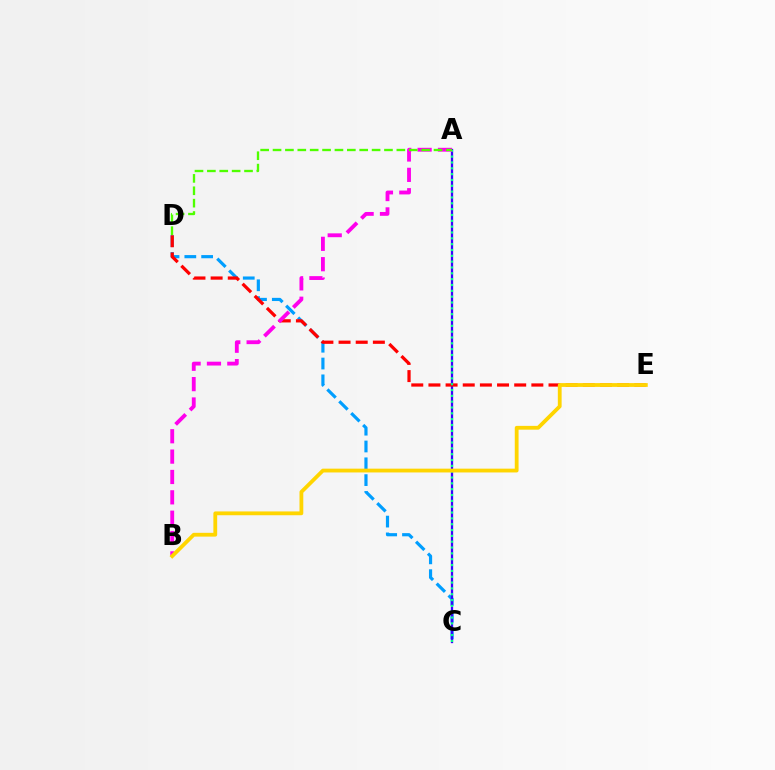{('C', 'D'): [{'color': '#009eff', 'line_style': 'dashed', 'thickness': 2.28}], ('A', 'C'): [{'color': '#3700ff', 'line_style': 'solid', 'thickness': 1.65}, {'color': '#00ff86', 'line_style': 'dotted', 'thickness': 1.59}], ('D', 'E'): [{'color': '#ff0000', 'line_style': 'dashed', 'thickness': 2.33}], ('A', 'B'): [{'color': '#ff00ed', 'line_style': 'dashed', 'thickness': 2.77}], ('B', 'E'): [{'color': '#ffd500', 'line_style': 'solid', 'thickness': 2.73}], ('A', 'D'): [{'color': '#4fff00', 'line_style': 'dashed', 'thickness': 1.68}]}